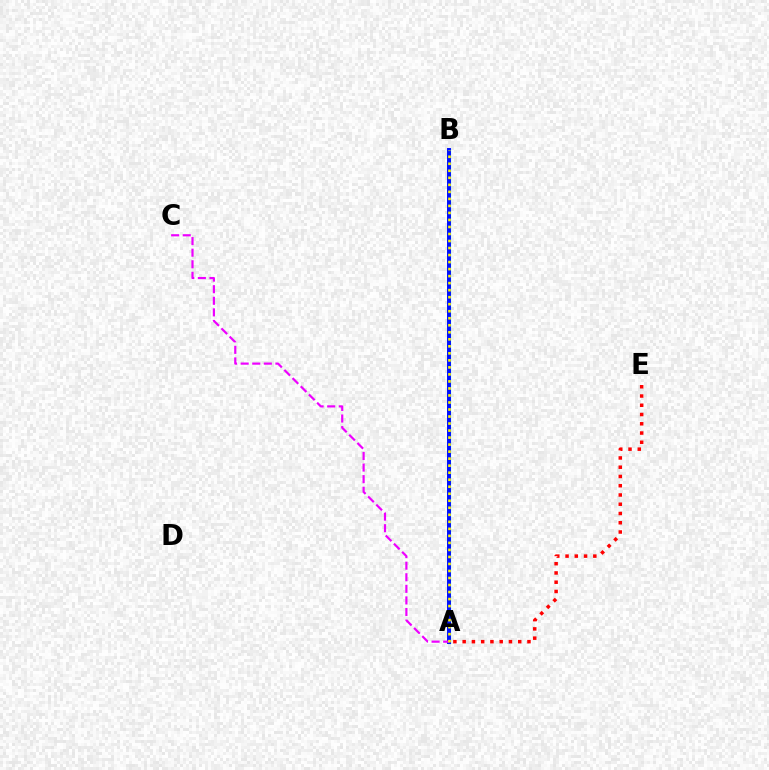{('A', 'B'): [{'color': '#08ff00', 'line_style': 'dashed', 'thickness': 1.73}, {'color': '#00fff6', 'line_style': 'solid', 'thickness': 2.27}, {'color': '#0010ff', 'line_style': 'solid', 'thickness': 2.84}, {'color': '#fcf500', 'line_style': 'dotted', 'thickness': 1.91}], ('A', 'E'): [{'color': '#ff0000', 'line_style': 'dotted', 'thickness': 2.52}], ('A', 'C'): [{'color': '#ee00ff', 'line_style': 'dashed', 'thickness': 1.57}]}